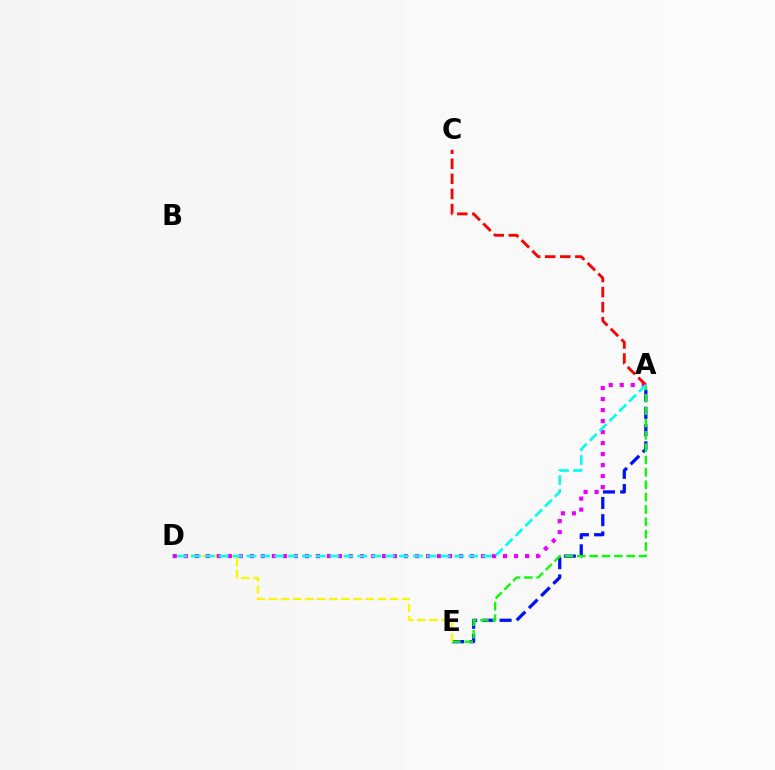{('A', 'E'): [{'color': '#0010ff', 'line_style': 'dashed', 'thickness': 2.34}, {'color': '#08ff00', 'line_style': 'dashed', 'thickness': 1.68}], ('D', 'E'): [{'color': '#fcf500', 'line_style': 'dashed', 'thickness': 1.65}], ('A', 'D'): [{'color': '#ee00ff', 'line_style': 'dotted', 'thickness': 2.99}, {'color': '#00fff6', 'line_style': 'dashed', 'thickness': 1.88}], ('A', 'C'): [{'color': '#ff0000', 'line_style': 'dashed', 'thickness': 2.05}]}